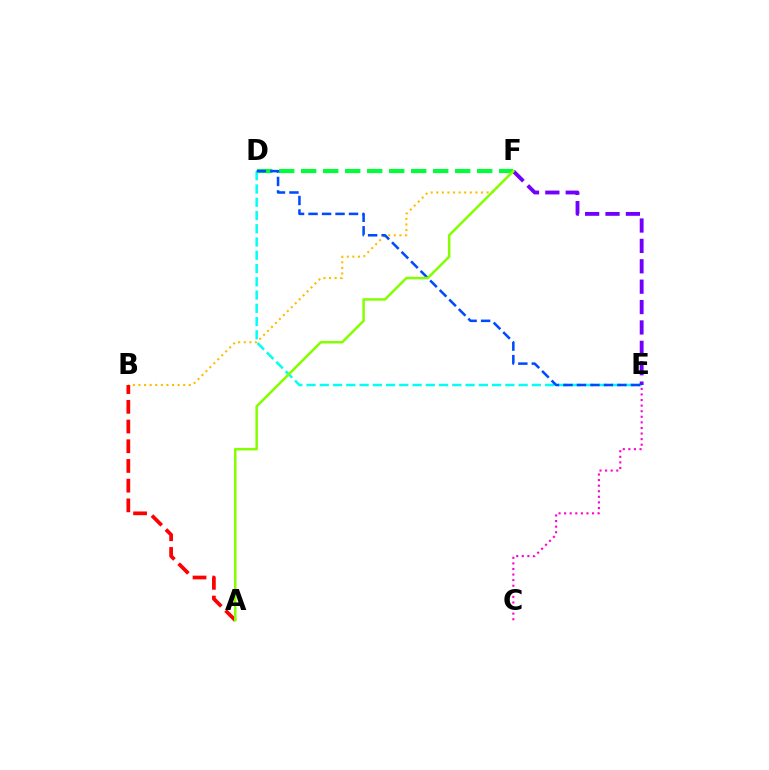{('D', 'E'): [{'color': '#00fff6', 'line_style': 'dashed', 'thickness': 1.8}, {'color': '#004bff', 'line_style': 'dashed', 'thickness': 1.83}], ('E', 'F'): [{'color': '#7200ff', 'line_style': 'dashed', 'thickness': 2.77}], ('C', 'E'): [{'color': '#ff00cf', 'line_style': 'dotted', 'thickness': 1.52}], ('B', 'F'): [{'color': '#ffbd00', 'line_style': 'dotted', 'thickness': 1.52}], ('A', 'B'): [{'color': '#ff0000', 'line_style': 'dashed', 'thickness': 2.68}], ('D', 'F'): [{'color': '#00ff39', 'line_style': 'dashed', 'thickness': 2.99}], ('A', 'F'): [{'color': '#84ff00', 'line_style': 'solid', 'thickness': 1.8}]}